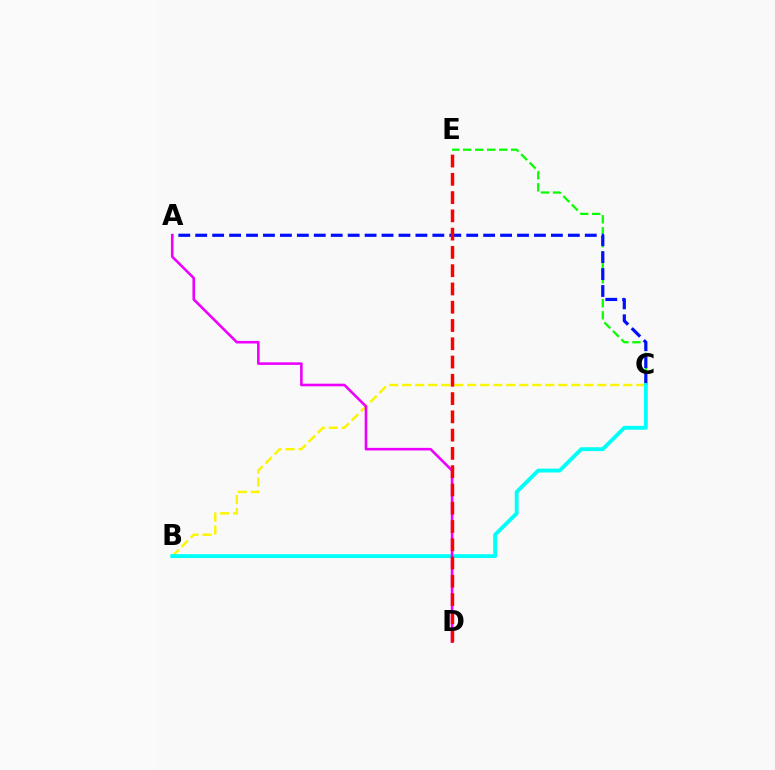{('C', 'E'): [{'color': '#08ff00', 'line_style': 'dashed', 'thickness': 1.63}], ('A', 'C'): [{'color': '#0010ff', 'line_style': 'dashed', 'thickness': 2.3}], ('B', 'C'): [{'color': '#fcf500', 'line_style': 'dashed', 'thickness': 1.77}, {'color': '#00fff6', 'line_style': 'solid', 'thickness': 2.78}], ('A', 'D'): [{'color': '#ee00ff', 'line_style': 'solid', 'thickness': 1.87}], ('D', 'E'): [{'color': '#ff0000', 'line_style': 'dashed', 'thickness': 2.48}]}